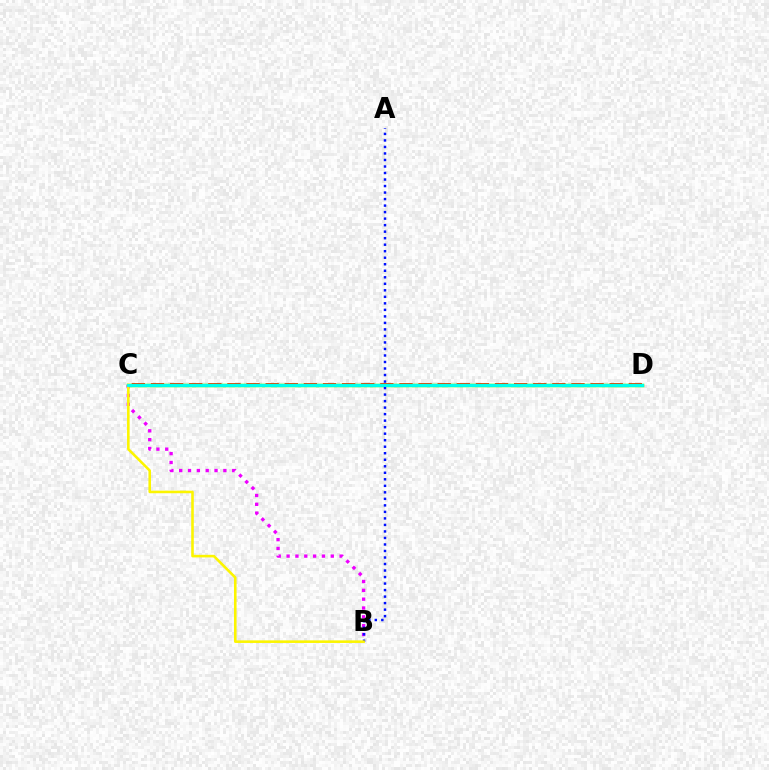{('C', 'D'): [{'color': '#ff0000', 'line_style': 'dashed', 'thickness': 2.6}, {'color': '#08ff00', 'line_style': 'solid', 'thickness': 2.51}, {'color': '#00fff6', 'line_style': 'solid', 'thickness': 2.08}], ('B', 'C'): [{'color': '#ee00ff', 'line_style': 'dotted', 'thickness': 2.4}, {'color': '#fcf500', 'line_style': 'solid', 'thickness': 1.86}], ('A', 'B'): [{'color': '#0010ff', 'line_style': 'dotted', 'thickness': 1.77}]}